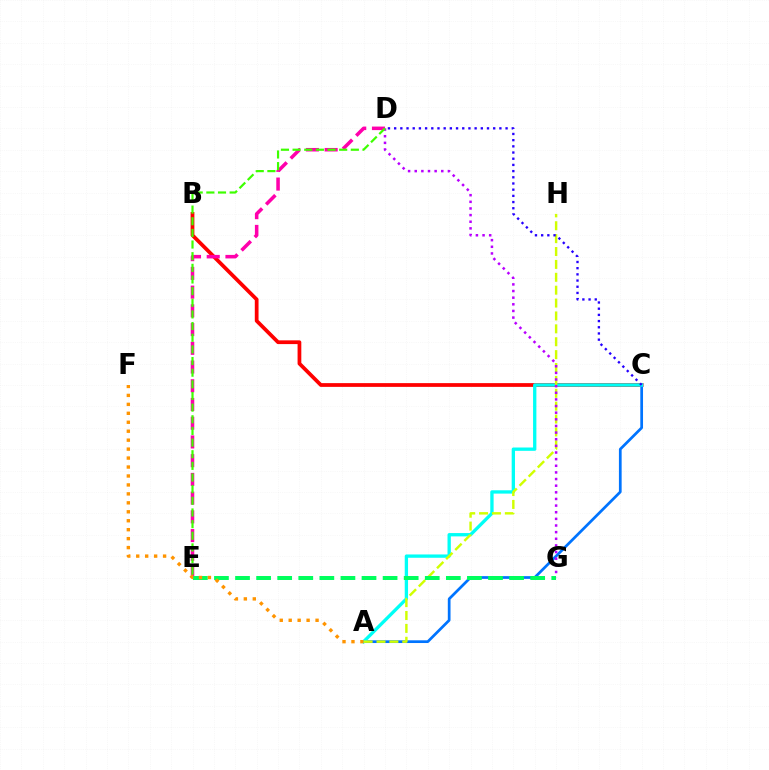{('B', 'C'): [{'color': '#ff0000', 'line_style': 'solid', 'thickness': 2.7}], ('A', 'C'): [{'color': '#0074ff', 'line_style': 'solid', 'thickness': 1.96}, {'color': '#00fff6', 'line_style': 'solid', 'thickness': 2.39}], ('D', 'E'): [{'color': '#ff00ac', 'line_style': 'dashed', 'thickness': 2.54}, {'color': '#3dff00', 'line_style': 'dashed', 'thickness': 1.58}], ('A', 'H'): [{'color': '#d1ff00', 'line_style': 'dashed', 'thickness': 1.75}], ('C', 'D'): [{'color': '#2500ff', 'line_style': 'dotted', 'thickness': 1.68}], ('E', 'G'): [{'color': '#00ff5c', 'line_style': 'dashed', 'thickness': 2.86}], ('D', 'G'): [{'color': '#b900ff', 'line_style': 'dotted', 'thickness': 1.8}], ('A', 'F'): [{'color': '#ff9400', 'line_style': 'dotted', 'thickness': 2.43}]}